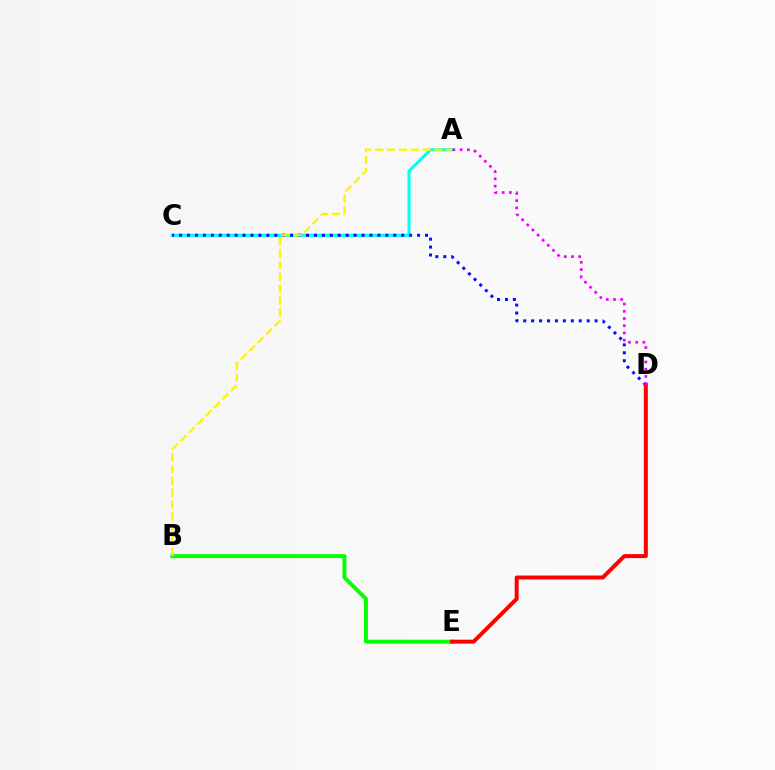{('A', 'C'): [{'color': '#00fff6', 'line_style': 'solid', 'thickness': 2.21}], ('C', 'D'): [{'color': '#0010ff', 'line_style': 'dotted', 'thickness': 2.16}], ('B', 'E'): [{'color': '#08ff00', 'line_style': 'solid', 'thickness': 2.82}], ('A', 'B'): [{'color': '#fcf500', 'line_style': 'dashed', 'thickness': 1.61}], ('D', 'E'): [{'color': '#ff0000', 'line_style': 'solid', 'thickness': 2.86}], ('A', 'D'): [{'color': '#ee00ff', 'line_style': 'dotted', 'thickness': 1.96}]}